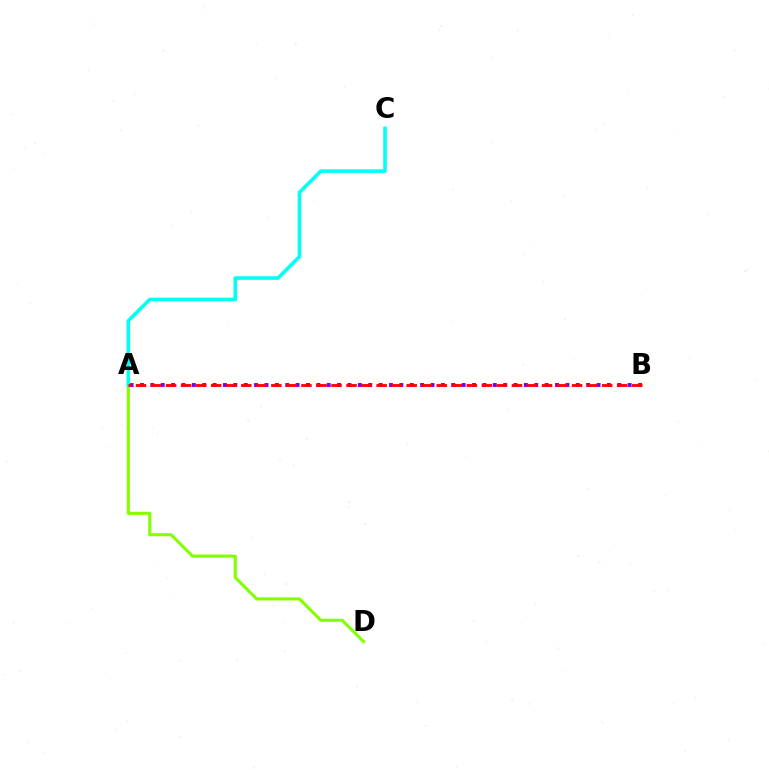{('A', 'D'): [{'color': '#84ff00', 'line_style': 'solid', 'thickness': 2.22}], ('A', 'B'): [{'color': '#7200ff', 'line_style': 'dotted', 'thickness': 2.82}, {'color': '#ff0000', 'line_style': 'dashed', 'thickness': 2.04}], ('A', 'C'): [{'color': '#00fff6', 'line_style': 'solid', 'thickness': 2.58}]}